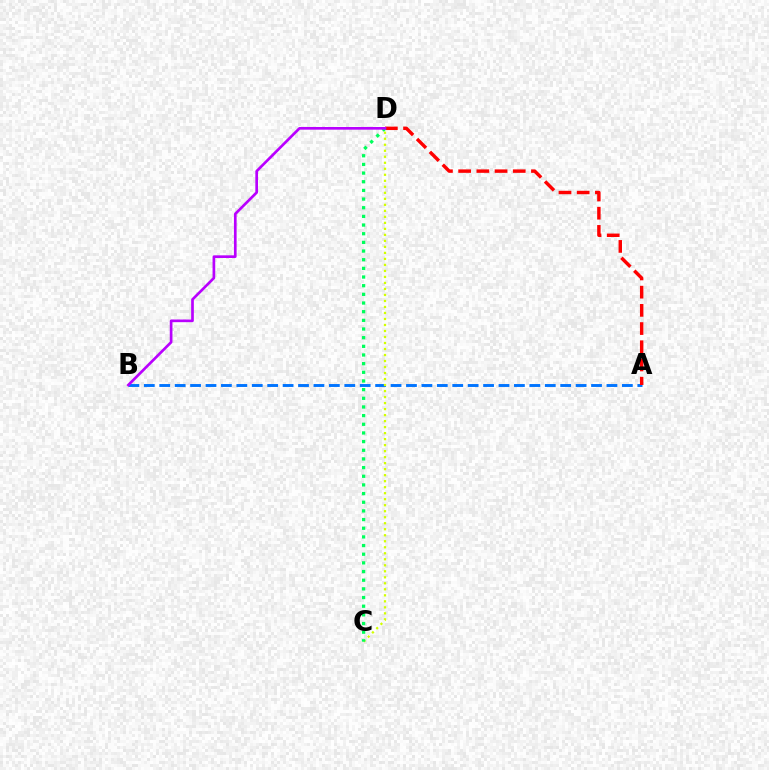{('A', 'B'): [{'color': '#0074ff', 'line_style': 'dashed', 'thickness': 2.09}], ('A', 'D'): [{'color': '#ff0000', 'line_style': 'dashed', 'thickness': 2.47}], ('C', 'D'): [{'color': '#d1ff00', 'line_style': 'dotted', 'thickness': 1.63}, {'color': '#00ff5c', 'line_style': 'dotted', 'thickness': 2.35}], ('B', 'D'): [{'color': '#b900ff', 'line_style': 'solid', 'thickness': 1.93}]}